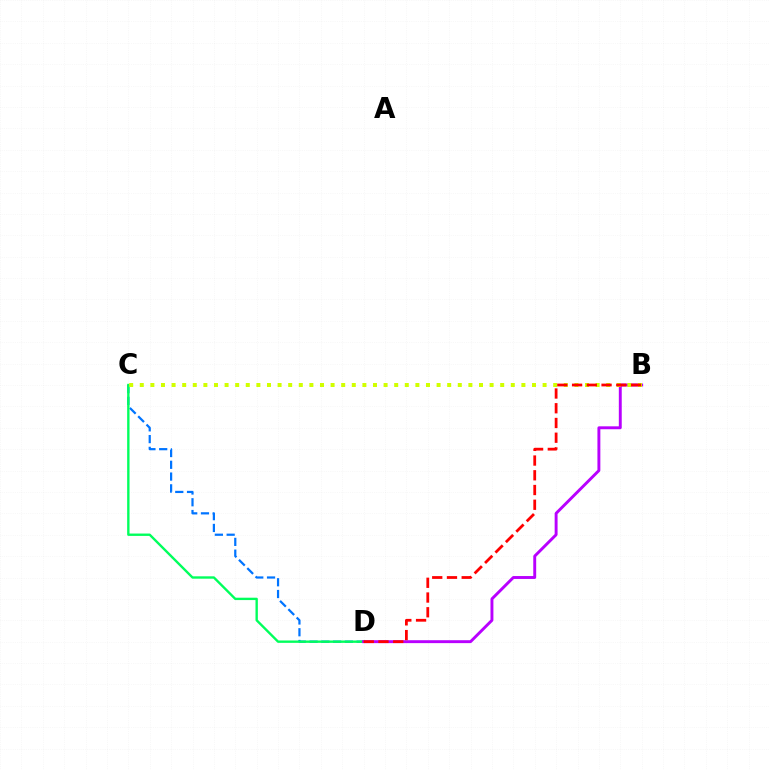{('C', 'D'): [{'color': '#0074ff', 'line_style': 'dashed', 'thickness': 1.6}, {'color': '#00ff5c', 'line_style': 'solid', 'thickness': 1.71}], ('B', 'D'): [{'color': '#b900ff', 'line_style': 'solid', 'thickness': 2.1}, {'color': '#ff0000', 'line_style': 'dashed', 'thickness': 2.0}], ('B', 'C'): [{'color': '#d1ff00', 'line_style': 'dotted', 'thickness': 2.88}]}